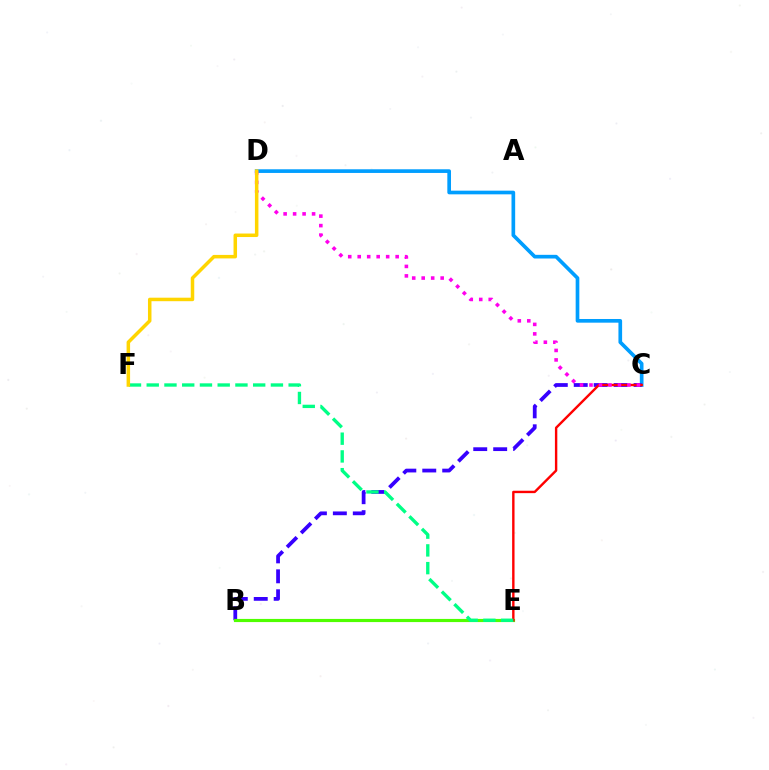{('C', 'D'): [{'color': '#009eff', 'line_style': 'solid', 'thickness': 2.64}, {'color': '#ff00ed', 'line_style': 'dotted', 'thickness': 2.58}], ('B', 'C'): [{'color': '#3700ff', 'line_style': 'dashed', 'thickness': 2.71}], ('B', 'E'): [{'color': '#4fff00', 'line_style': 'solid', 'thickness': 2.27}], ('C', 'E'): [{'color': '#ff0000', 'line_style': 'solid', 'thickness': 1.73}], ('E', 'F'): [{'color': '#00ff86', 'line_style': 'dashed', 'thickness': 2.41}], ('D', 'F'): [{'color': '#ffd500', 'line_style': 'solid', 'thickness': 2.52}]}